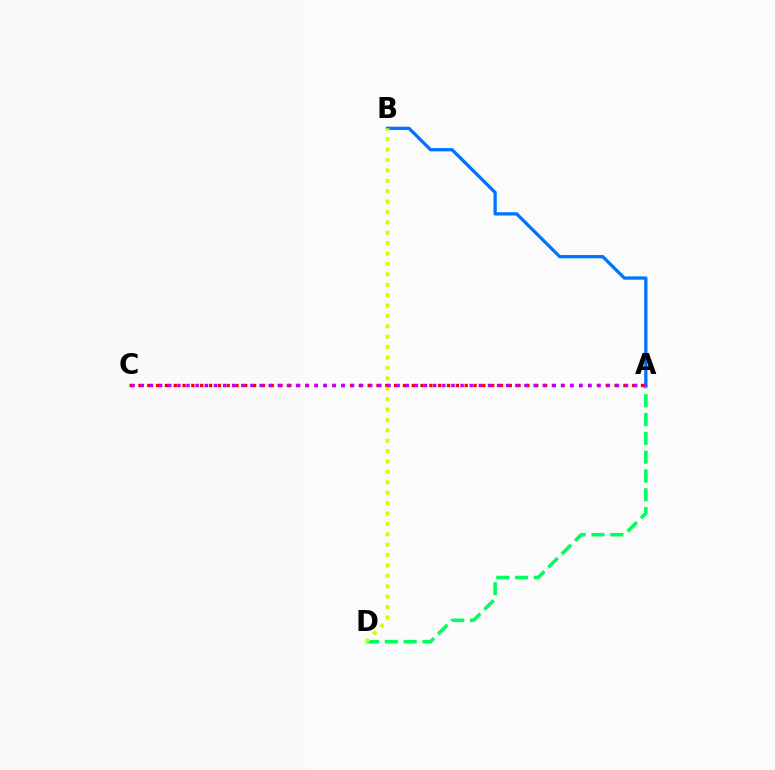{('A', 'D'): [{'color': '#00ff5c', 'line_style': 'dashed', 'thickness': 2.55}], ('A', 'B'): [{'color': '#0074ff', 'line_style': 'solid', 'thickness': 2.36}], ('A', 'C'): [{'color': '#ff0000', 'line_style': 'dotted', 'thickness': 2.4}, {'color': '#b900ff', 'line_style': 'dotted', 'thickness': 2.48}], ('B', 'D'): [{'color': '#d1ff00', 'line_style': 'dotted', 'thickness': 2.82}]}